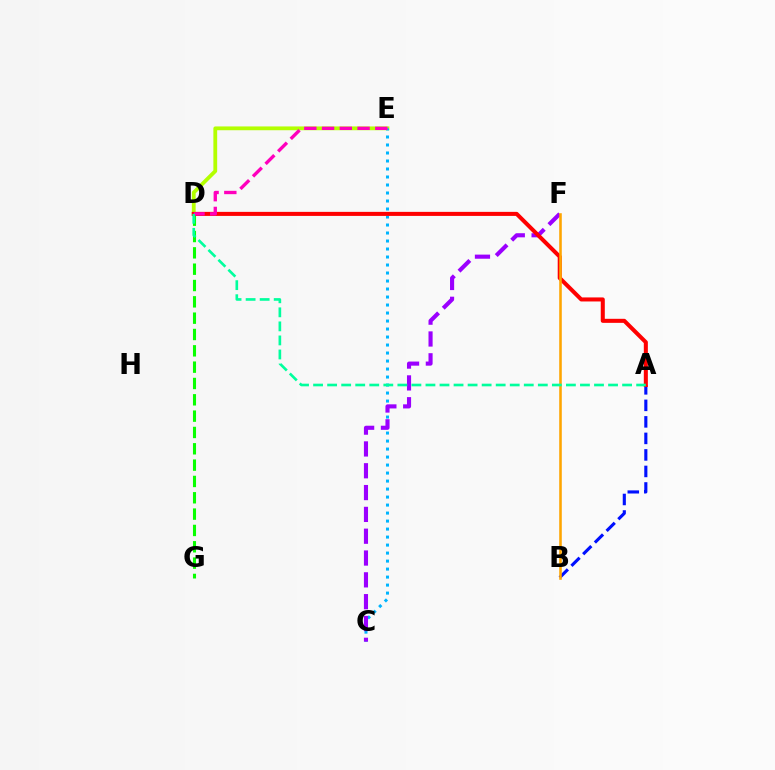{('D', 'G'): [{'color': '#08ff00', 'line_style': 'dashed', 'thickness': 2.22}], ('D', 'E'): [{'color': '#b3ff00', 'line_style': 'solid', 'thickness': 2.73}, {'color': '#ff00bd', 'line_style': 'dashed', 'thickness': 2.41}], ('C', 'E'): [{'color': '#00b5ff', 'line_style': 'dotted', 'thickness': 2.17}], ('A', 'B'): [{'color': '#0010ff', 'line_style': 'dashed', 'thickness': 2.24}], ('C', 'F'): [{'color': '#9b00ff', 'line_style': 'dashed', 'thickness': 2.96}], ('A', 'D'): [{'color': '#ff0000', 'line_style': 'solid', 'thickness': 2.91}, {'color': '#00ff9d', 'line_style': 'dashed', 'thickness': 1.91}], ('B', 'F'): [{'color': '#ffa500', 'line_style': 'solid', 'thickness': 1.85}]}